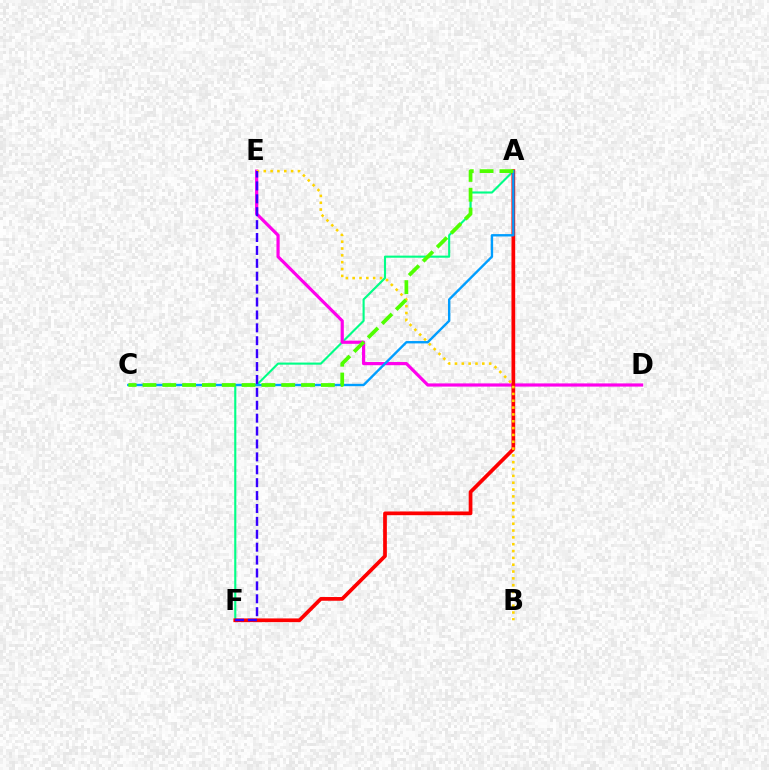{('A', 'F'): [{'color': '#00ff86', 'line_style': 'solid', 'thickness': 1.52}, {'color': '#ff0000', 'line_style': 'solid', 'thickness': 2.68}], ('D', 'E'): [{'color': '#ff00ed', 'line_style': 'solid', 'thickness': 2.29}], ('B', 'E'): [{'color': '#ffd500', 'line_style': 'dotted', 'thickness': 1.86}], ('A', 'C'): [{'color': '#009eff', 'line_style': 'solid', 'thickness': 1.71}, {'color': '#4fff00', 'line_style': 'dashed', 'thickness': 2.69}], ('E', 'F'): [{'color': '#3700ff', 'line_style': 'dashed', 'thickness': 1.75}]}